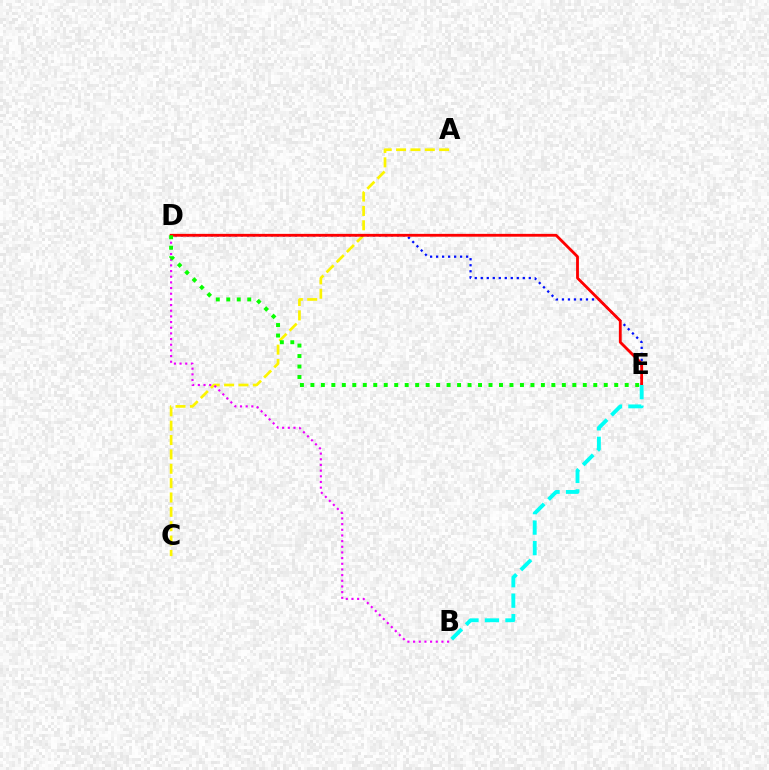{('A', 'C'): [{'color': '#fcf500', 'line_style': 'dashed', 'thickness': 1.95}], ('D', 'E'): [{'color': '#0010ff', 'line_style': 'dotted', 'thickness': 1.63}, {'color': '#ff0000', 'line_style': 'solid', 'thickness': 2.03}, {'color': '#08ff00', 'line_style': 'dotted', 'thickness': 2.85}], ('B', 'D'): [{'color': '#ee00ff', 'line_style': 'dotted', 'thickness': 1.54}], ('B', 'E'): [{'color': '#00fff6', 'line_style': 'dashed', 'thickness': 2.78}]}